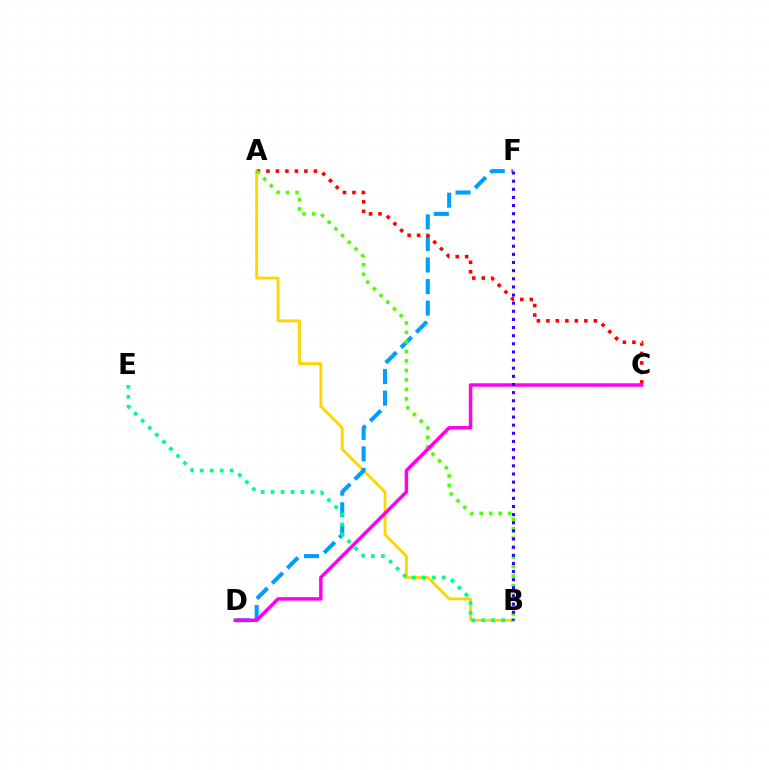{('A', 'B'): [{'color': '#ffd500', 'line_style': 'solid', 'thickness': 2.06}, {'color': '#4fff00', 'line_style': 'dotted', 'thickness': 2.58}], ('D', 'F'): [{'color': '#009eff', 'line_style': 'dashed', 'thickness': 2.93}], ('A', 'C'): [{'color': '#ff0000', 'line_style': 'dotted', 'thickness': 2.58}], ('B', 'E'): [{'color': '#00ff86', 'line_style': 'dotted', 'thickness': 2.71}], ('C', 'D'): [{'color': '#ff00ed', 'line_style': 'solid', 'thickness': 2.5}], ('B', 'F'): [{'color': '#3700ff', 'line_style': 'dotted', 'thickness': 2.21}]}